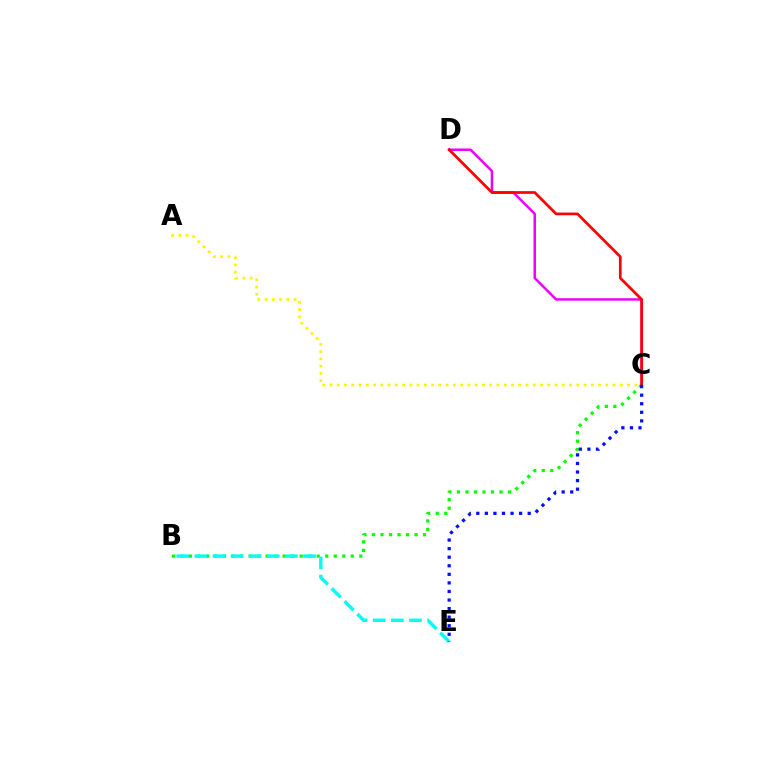{('B', 'C'): [{'color': '#08ff00', 'line_style': 'dotted', 'thickness': 2.31}], ('B', 'E'): [{'color': '#00fff6', 'line_style': 'dashed', 'thickness': 2.46}], ('C', 'D'): [{'color': '#ee00ff', 'line_style': 'solid', 'thickness': 1.79}, {'color': '#ff0000', 'line_style': 'solid', 'thickness': 1.95}], ('C', 'E'): [{'color': '#0010ff', 'line_style': 'dotted', 'thickness': 2.33}], ('A', 'C'): [{'color': '#fcf500', 'line_style': 'dotted', 'thickness': 1.97}]}